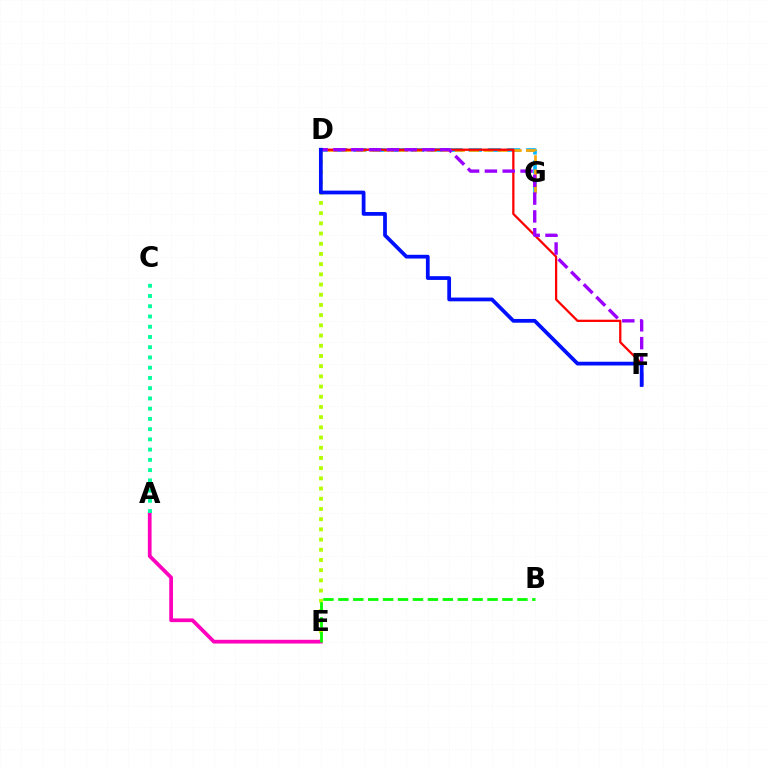{('D', 'E'): [{'color': '#b3ff00', 'line_style': 'dotted', 'thickness': 2.77}], ('A', 'E'): [{'color': '#ff00bd', 'line_style': 'solid', 'thickness': 2.69}], ('D', 'G'): [{'color': '#00b5ff', 'line_style': 'dashed', 'thickness': 2.61}, {'color': '#ffa500', 'line_style': 'dashed', 'thickness': 1.93}], ('B', 'E'): [{'color': '#08ff00', 'line_style': 'dashed', 'thickness': 2.03}], ('D', 'F'): [{'color': '#ff0000', 'line_style': 'solid', 'thickness': 1.63}, {'color': '#9b00ff', 'line_style': 'dashed', 'thickness': 2.42}, {'color': '#0010ff', 'line_style': 'solid', 'thickness': 2.7}], ('A', 'C'): [{'color': '#00ff9d', 'line_style': 'dotted', 'thickness': 2.78}]}